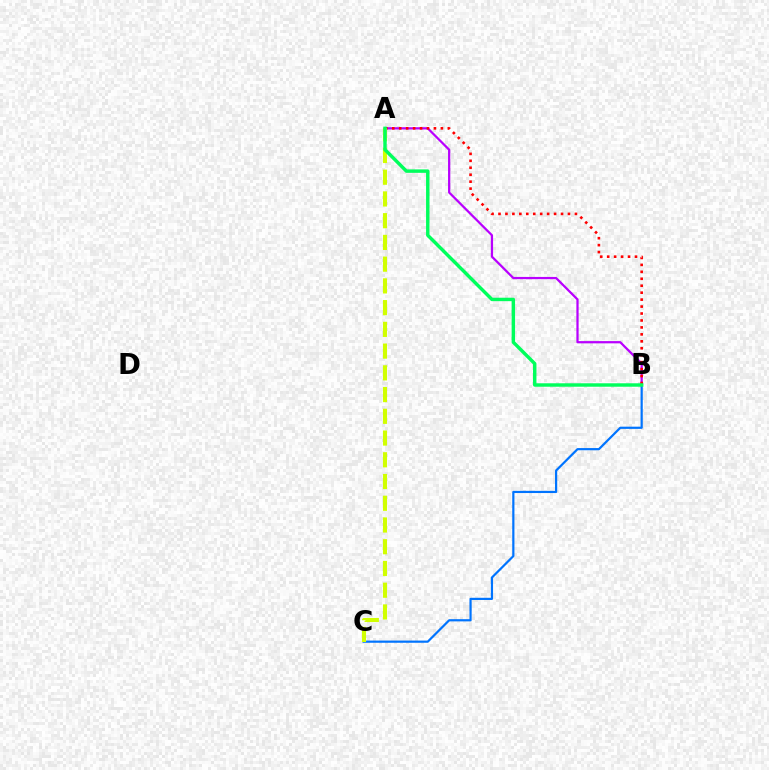{('B', 'C'): [{'color': '#0074ff', 'line_style': 'solid', 'thickness': 1.58}], ('A', 'B'): [{'color': '#b900ff', 'line_style': 'solid', 'thickness': 1.61}, {'color': '#ff0000', 'line_style': 'dotted', 'thickness': 1.89}, {'color': '#00ff5c', 'line_style': 'solid', 'thickness': 2.48}], ('A', 'C'): [{'color': '#d1ff00', 'line_style': 'dashed', 'thickness': 2.95}]}